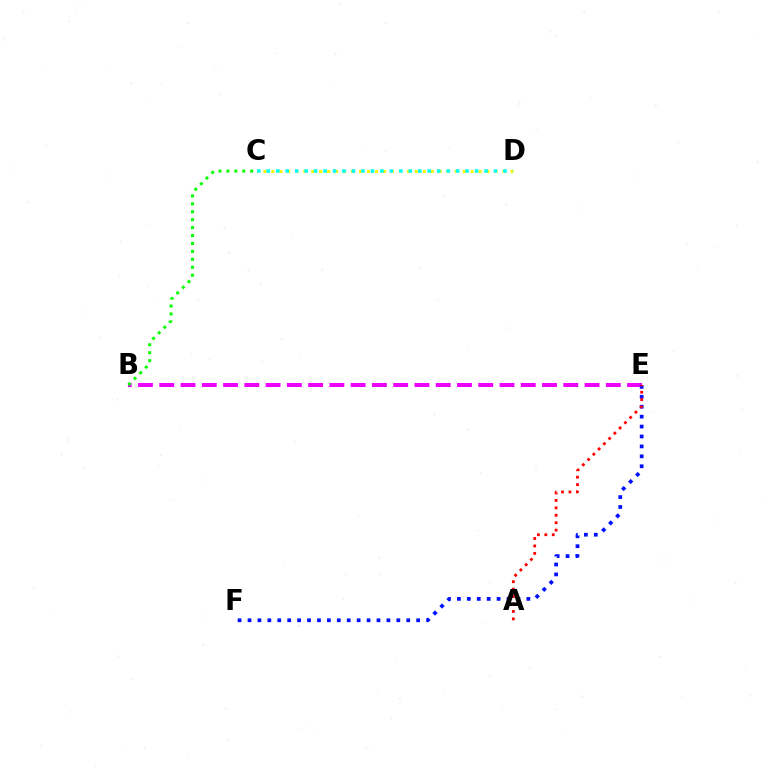{('B', 'E'): [{'color': '#ee00ff', 'line_style': 'dashed', 'thickness': 2.89}], ('C', 'D'): [{'color': '#fcf500', 'line_style': 'dotted', 'thickness': 2.17}, {'color': '#00fff6', 'line_style': 'dotted', 'thickness': 2.57}], ('E', 'F'): [{'color': '#0010ff', 'line_style': 'dotted', 'thickness': 2.7}], ('A', 'E'): [{'color': '#ff0000', 'line_style': 'dotted', 'thickness': 2.02}], ('B', 'C'): [{'color': '#08ff00', 'line_style': 'dotted', 'thickness': 2.16}]}